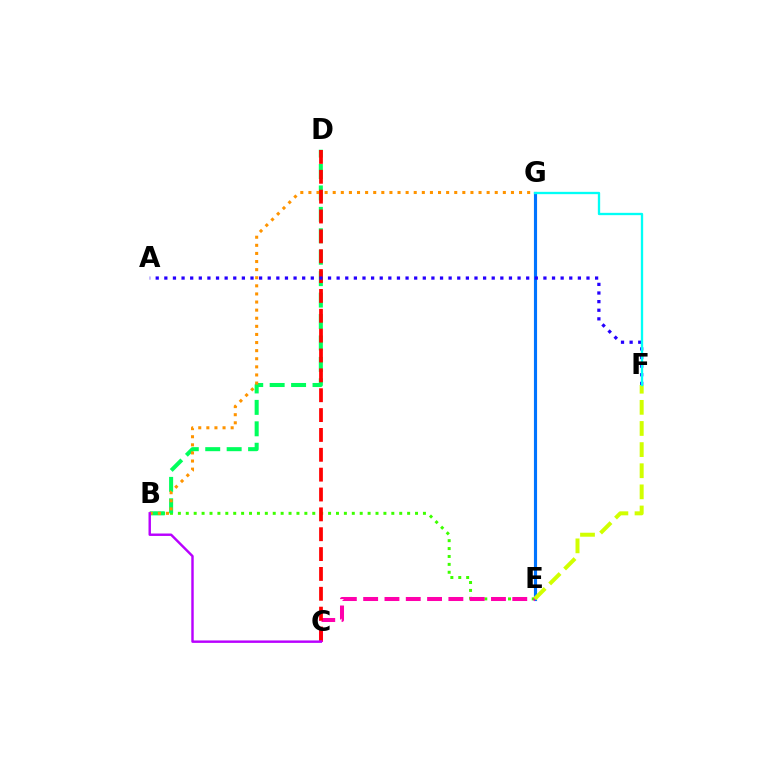{('E', 'G'): [{'color': '#0074ff', 'line_style': 'solid', 'thickness': 2.26}], ('B', 'E'): [{'color': '#3dff00', 'line_style': 'dotted', 'thickness': 2.15}], ('B', 'D'): [{'color': '#00ff5c', 'line_style': 'dashed', 'thickness': 2.91}], ('B', 'G'): [{'color': '#ff9400', 'line_style': 'dotted', 'thickness': 2.2}], ('C', 'E'): [{'color': '#ff00ac', 'line_style': 'dashed', 'thickness': 2.89}], ('E', 'F'): [{'color': '#d1ff00', 'line_style': 'dashed', 'thickness': 2.87}], ('C', 'D'): [{'color': '#ff0000', 'line_style': 'dashed', 'thickness': 2.7}], ('A', 'F'): [{'color': '#2500ff', 'line_style': 'dotted', 'thickness': 2.34}], ('B', 'C'): [{'color': '#b900ff', 'line_style': 'solid', 'thickness': 1.75}], ('F', 'G'): [{'color': '#00fff6', 'line_style': 'solid', 'thickness': 1.67}]}